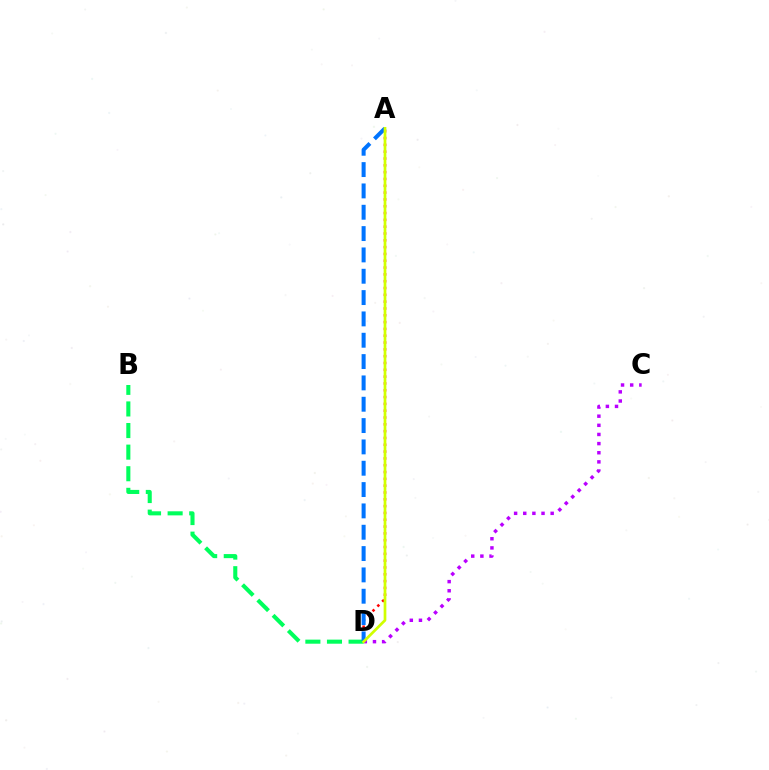{('A', 'D'): [{'color': '#ff0000', 'line_style': 'dotted', 'thickness': 1.85}, {'color': '#0074ff', 'line_style': 'dashed', 'thickness': 2.9}, {'color': '#d1ff00', 'line_style': 'solid', 'thickness': 1.95}], ('C', 'D'): [{'color': '#b900ff', 'line_style': 'dotted', 'thickness': 2.48}], ('B', 'D'): [{'color': '#00ff5c', 'line_style': 'dashed', 'thickness': 2.93}]}